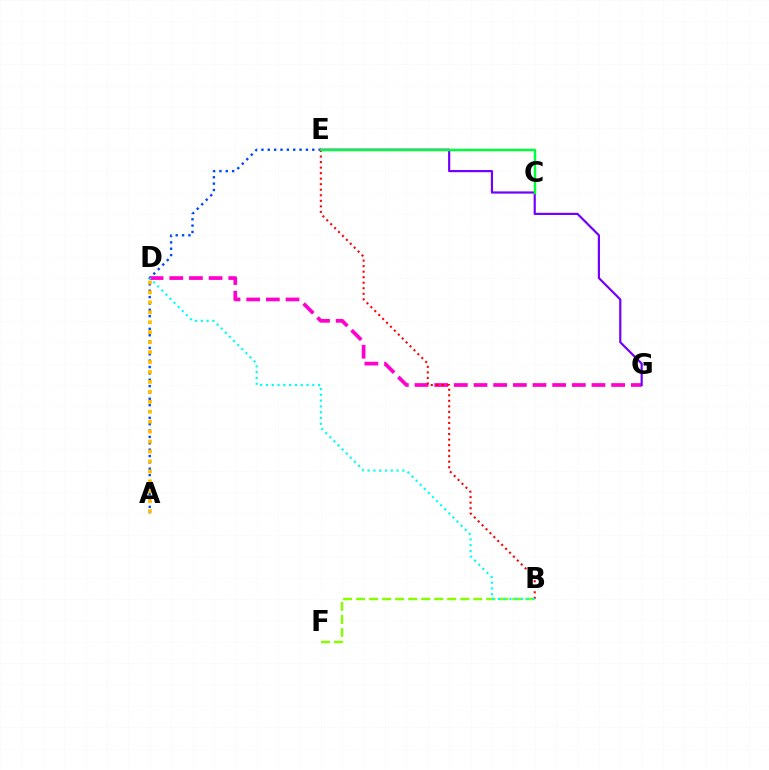{('D', 'G'): [{'color': '#ff00cf', 'line_style': 'dashed', 'thickness': 2.67}], ('A', 'E'): [{'color': '#004bff', 'line_style': 'dotted', 'thickness': 1.73}], ('A', 'D'): [{'color': '#ffbd00', 'line_style': 'dotted', 'thickness': 2.7}], ('B', 'F'): [{'color': '#84ff00', 'line_style': 'dashed', 'thickness': 1.77}], ('B', 'E'): [{'color': '#ff0000', 'line_style': 'dotted', 'thickness': 1.5}], ('E', 'G'): [{'color': '#7200ff', 'line_style': 'solid', 'thickness': 1.58}], ('C', 'E'): [{'color': '#00ff39', 'line_style': 'solid', 'thickness': 1.79}], ('B', 'D'): [{'color': '#00fff6', 'line_style': 'dotted', 'thickness': 1.57}]}